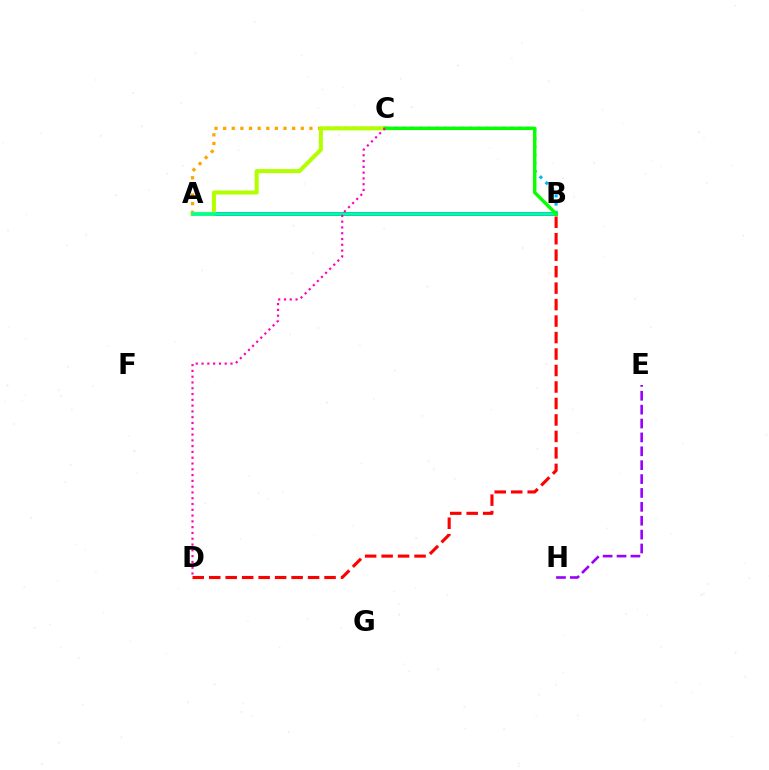{('B', 'D'): [{'color': '#ff0000', 'line_style': 'dashed', 'thickness': 2.24}], ('A', 'B'): [{'color': '#0010ff', 'line_style': 'solid', 'thickness': 2.61}, {'color': '#00ff9d', 'line_style': 'solid', 'thickness': 2.57}], ('E', 'H'): [{'color': '#9b00ff', 'line_style': 'dashed', 'thickness': 1.89}], ('A', 'C'): [{'color': '#ffa500', 'line_style': 'dotted', 'thickness': 2.34}, {'color': '#b3ff00', 'line_style': 'solid', 'thickness': 2.92}], ('B', 'C'): [{'color': '#00b5ff', 'line_style': 'dotted', 'thickness': 2.25}, {'color': '#08ff00', 'line_style': 'solid', 'thickness': 2.47}], ('C', 'D'): [{'color': '#ff00bd', 'line_style': 'dotted', 'thickness': 1.57}]}